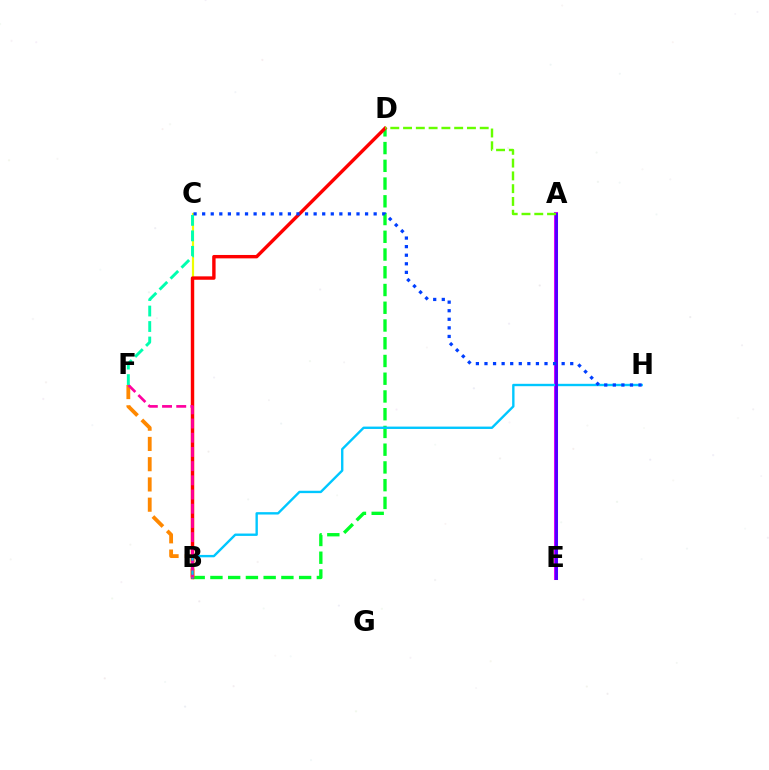{('B', 'D'): [{'color': '#00ff27', 'line_style': 'dashed', 'thickness': 2.41}, {'color': '#ff0000', 'line_style': 'solid', 'thickness': 2.45}], ('B', 'C'): [{'color': '#eeff00', 'line_style': 'solid', 'thickness': 1.57}], ('B', 'F'): [{'color': '#ff8800', 'line_style': 'dashed', 'thickness': 2.75}, {'color': '#ff00a0', 'line_style': 'dashed', 'thickness': 1.93}], ('A', 'E'): [{'color': '#d600ff', 'line_style': 'solid', 'thickness': 2.91}, {'color': '#4f00ff', 'line_style': 'solid', 'thickness': 2.09}], ('B', 'H'): [{'color': '#00c7ff', 'line_style': 'solid', 'thickness': 1.71}], ('C', 'H'): [{'color': '#003fff', 'line_style': 'dotted', 'thickness': 2.33}], ('C', 'F'): [{'color': '#00ffaf', 'line_style': 'dashed', 'thickness': 2.1}], ('A', 'D'): [{'color': '#66ff00', 'line_style': 'dashed', 'thickness': 1.74}]}